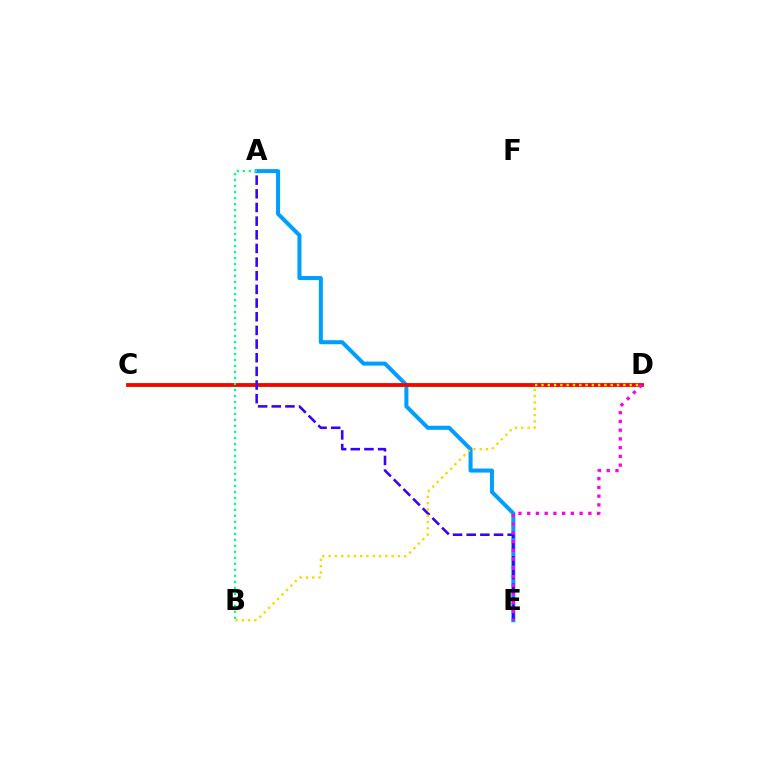{('C', 'D'): [{'color': '#4fff00', 'line_style': 'solid', 'thickness': 2.69}, {'color': '#ff0000', 'line_style': 'solid', 'thickness': 2.68}], ('A', 'E'): [{'color': '#009eff', 'line_style': 'solid', 'thickness': 2.89}, {'color': '#3700ff', 'line_style': 'dashed', 'thickness': 1.86}], ('A', 'B'): [{'color': '#00ff86', 'line_style': 'dotted', 'thickness': 1.63}], ('D', 'E'): [{'color': '#ff00ed', 'line_style': 'dotted', 'thickness': 2.37}], ('B', 'D'): [{'color': '#ffd500', 'line_style': 'dotted', 'thickness': 1.71}]}